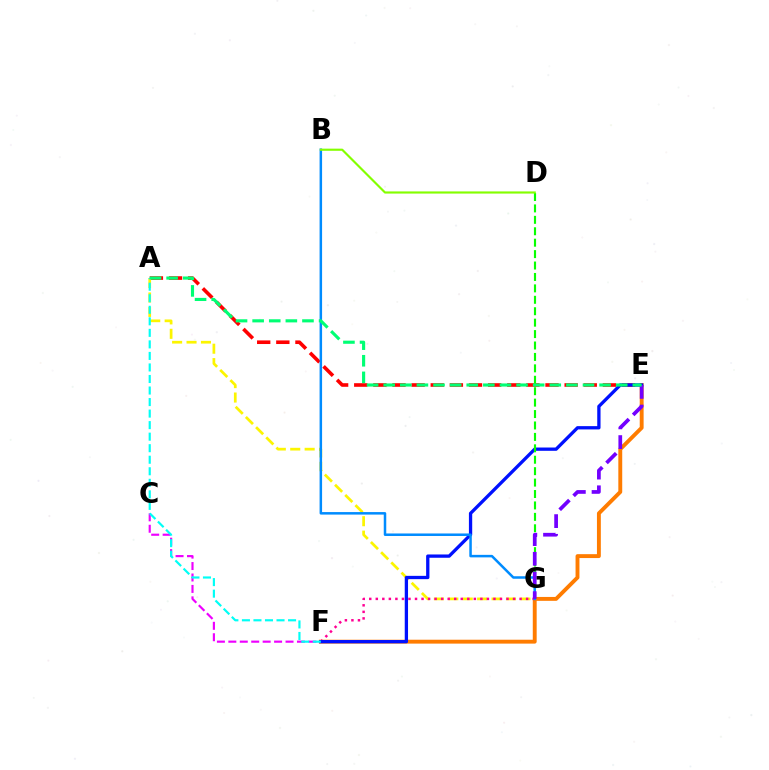{('E', 'F'): [{'color': '#ff7c00', 'line_style': 'solid', 'thickness': 2.8}, {'color': '#0010ff', 'line_style': 'solid', 'thickness': 2.37}], ('A', 'E'): [{'color': '#ff0000', 'line_style': 'dashed', 'thickness': 2.6}, {'color': '#00ff74', 'line_style': 'dashed', 'thickness': 2.26}], ('C', 'F'): [{'color': '#ee00ff', 'line_style': 'dashed', 'thickness': 1.55}], ('A', 'G'): [{'color': '#fcf500', 'line_style': 'dashed', 'thickness': 1.96}], ('F', 'G'): [{'color': '#ff0094', 'line_style': 'dotted', 'thickness': 1.78}], ('D', 'G'): [{'color': '#08ff00', 'line_style': 'dashed', 'thickness': 1.55}], ('B', 'G'): [{'color': '#008cff', 'line_style': 'solid', 'thickness': 1.81}], ('A', 'F'): [{'color': '#00fff6', 'line_style': 'dashed', 'thickness': 1.57}], ('E', 'G'): [{'color': '#7200ff', 'line_style': 'dashed', 'thickness': 2.67}], ('B', 'D'): [{'color': '#84ff00', 'line_style': 'solid', 'thickness': 1.55}]}